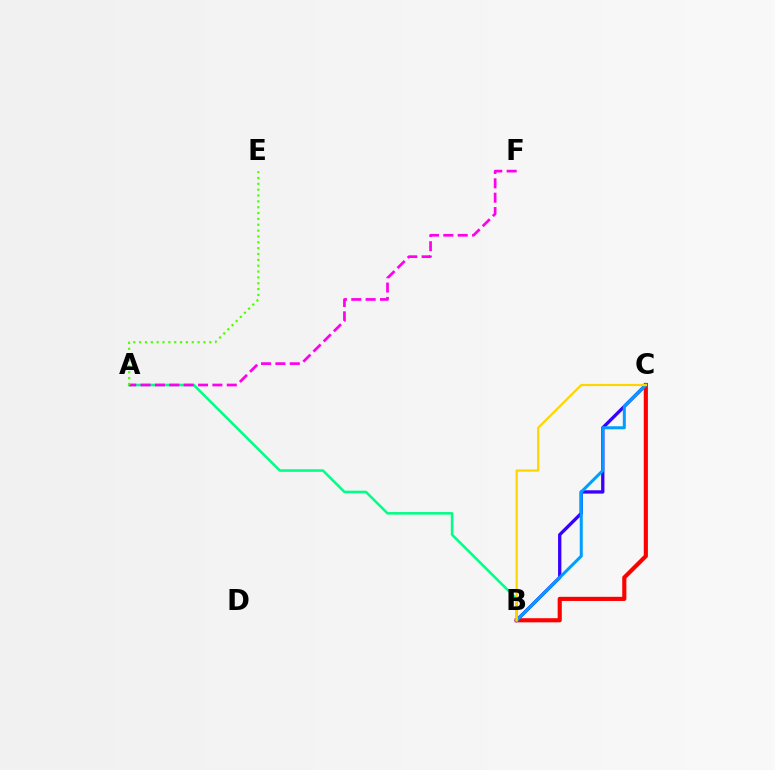{('B', 'C'): [{'color': '#3700ff', 'line_style': 'solid', 'thickness': 2.38}, {'color': '#ff0000', 'line_style': 'solid', 'thickness': 2.98}, {'color': '#009eff', 'line_style': 'solid', 'thickness': 2.17}, {'color': '#ffd500', 'line_style': 'solid', 'thickness': 1.58}], ('A', 'B'): [{'color': '#00ff86', 'line_style': 'solid', 'thickness': 1.84}], ('A', 'F'): [{'color': '#ff00ed', 'line_style': 'dashed', 'thickness': 1.95}], ('A', 'E'): [{'color': '#4fff00', 'line_style': 'dotted', 'thickness': 1.59}]}